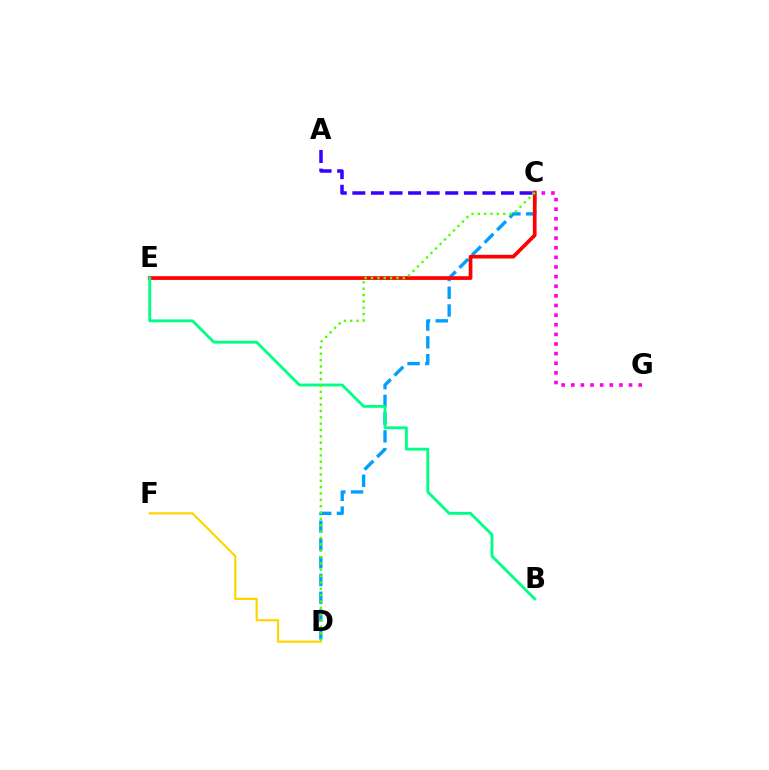{('C', 'D'): [{'color': '#009eff', 'line_style': 'dashed', 'thickness': 2.41}, {'color': '#4fff00', 'line_style': 'dotted', 'thickness': 1.73}], ('D', 'F'): [{'color': '#ffd500', 'line_style': 'solid', 'thickness': 1.58}], ('C', 'E'): [{'color': '#ff0000', 'line_style': 'solid', 'thickness': 2.67}], ('A', 'C'): [{'color': '#3700ff', 'line_style': 'dashed', 'thickness': 2.52}], ('B', 'E'): [{'color': '#00ff86', 'line_style': 'solid', 'thickness': 2.06}], ('C', 'G'): [{'color': '#ff00ed', 'line_style': 'dotted', 'thickness': 2.62}]}